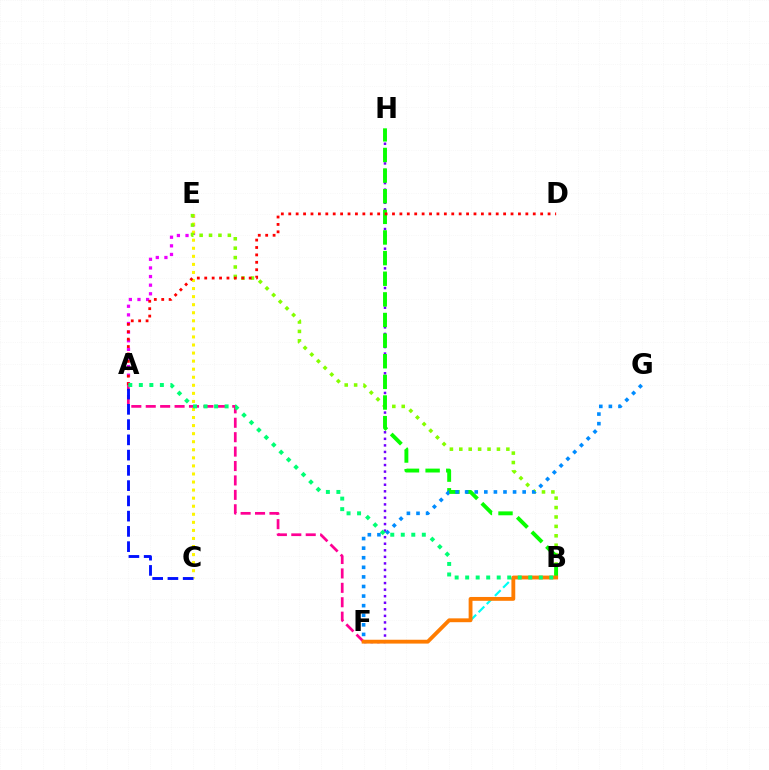{('F', 'H'): [{'color': '#7200ff', 'line_style': 'dotted', 'thickness': 1.78}], ('A', 'E'): [{'color': '#ee00ff', 'line_style': 'dotted', 'thickness': 2.34}], ('B', 'F'): [{'color': '#00fff6', 'line_style': 'dashed', 'thickness': 1.57}, {'color': '#ff7c00', 'line_style': 'solid', 'thickness': 2.77}], ('C', 'E'): [{'color': '#fcf500', 'line_style': 'dotted', 'thickness': 2.19}], ('A', 'F'): [{'color': '#ff0094', 'line_style': 'dashed', 'thickness': 1.96}], ('B', 'E'): [{'color': '#84ff00', 'line_style': 'dotted', 'thickness': 2.56}], ('B', 'H'): [{'color': '#08ff00', 'line_style': 'dashed', 'thickness': 2.8}], ('F', 'G'): [{'color': '#008cff', 'line_style': 'dotted', 'thickness': 2.6}], ('A', 'D'): [{'color': '#ff0000', 'line_style': 'dotted', 'thickness': 2.01}], ('A', 'C'): [{'color': '#0010ff', 'line_style': 'dashed', 'thickness': 2.07}], ('A', 'B'): [{'color': '#00ff74', 'line_style': 'dotted', 'thickness': 2.86}]}